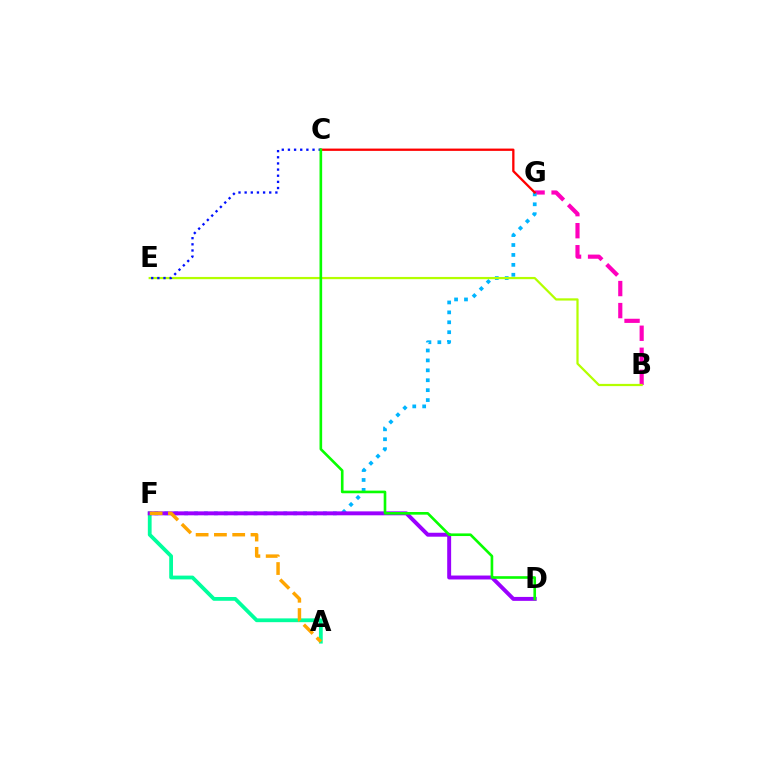{('B', 'G'): [{'color': '#ff00bd', 'line_style': 'dashed', 'thickness': 2.99}], ('F', 'G'): [{'color': '#00b5ff', 'line_style': 'dotted', 'thickness': 2.69}], ('C', 'G'): [{'color': '#ff0000', 'line_style': 'solid', 'thickness': 1.66}], ('B', 'E'): [{'color': '#b3ff00', 'line_style': 'solid', 'thickness': 1.61}], ('A', 'F'): [{'color': '#00ff9d', 'line_style': 'solid', 'thickness': 2.73}, {'color': '#ffa500', 'line_style': 'dashed', 'thickness': 2.48}], ('D', 'F'): [{'color': '#9b00ff', 'line_style': 'solid', 'thickness': 2.83}], ('C', 'E'): [{'color': '#0010ff', 'line_style': 'dotted', 'thickness': 1.67}], ('C', 'D'): [{'color': '#08ff00', 'line_style': 'solid', 'thickness': 1.9}]}